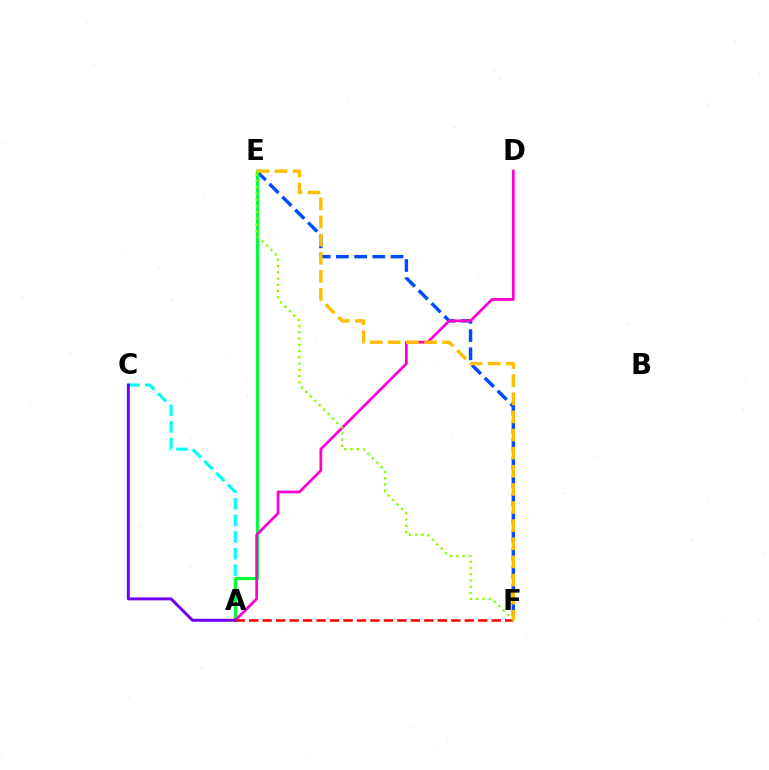{('A', 'C'): [{'color': '#00fff6', 'line_style': 'dashed', 'thickness': 2.25}, {'color': '#7200ff', 'line_style': 'solid', 'thickness': 2.13}], ('E', 'F'): [{'color': '#004bff', 'line_style': 'dashed', 'thickness': 2.47}, {'color': '#84ff00', 'line_style': 'dotted', 'thickness': 1.7}, {'color': '#ffbd00', 'line_style': 'dashed', 'thickness': 2.46}], ('A', 'E'): [{'color': '#00ff39', 'line_style': 'solid', 'thickness': 2.27}], ('A', 'D'): [{'color': '#ff00cf', 'line_style': 'solid', 'thickness': 1.99}], ('A', 'F'): [{'color': '#ff0000', 'line_style': 'dashed', 'thickness': 1.83}]}